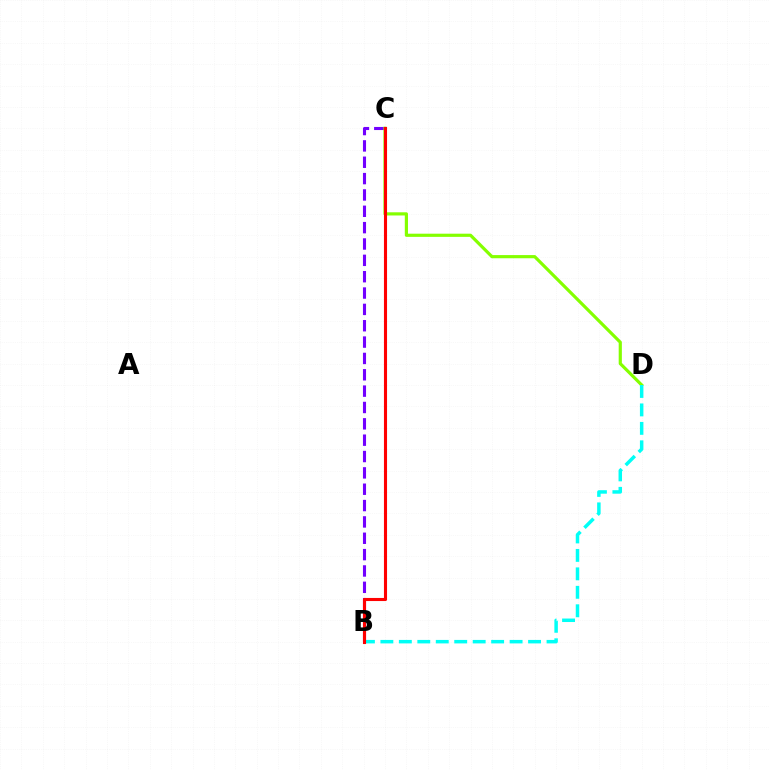{('B', 'C'): [{'color': '#7200ff', 'line_style': 'dashed', 'thickness': 2.22}, {'color': '#ff0000', 'line_style': 'solid', 'thickness': 2.23}], ('C', 'D'): [{'color': '#84ff00', 'line_style': 'solid', 'thickness': 2.29}], ('B', 'D'): [{'color': '#00fff6', 'line_style': 'dashed', 'thickness': 2.51}]}